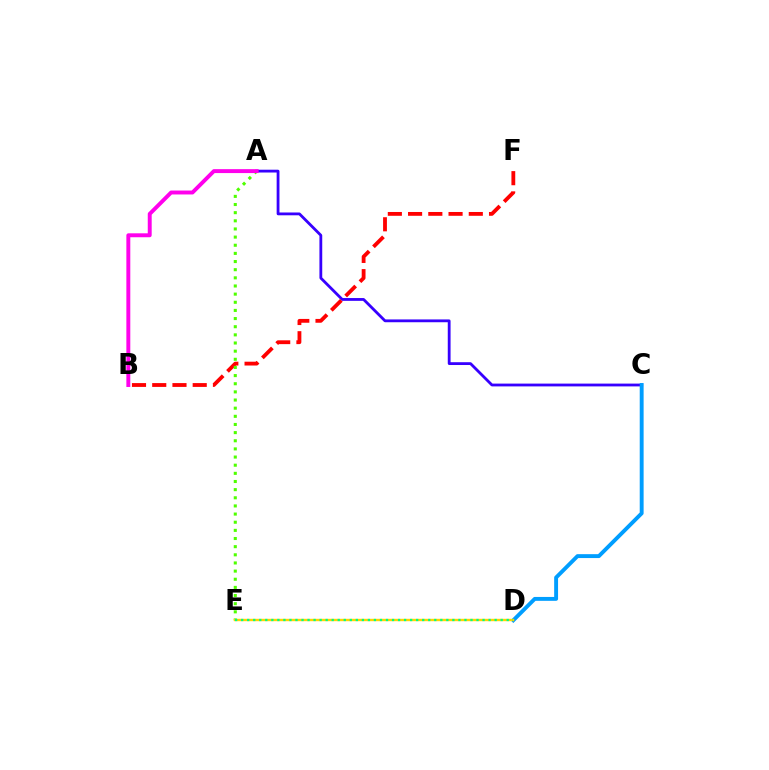{('A', 'C'): [{'color': '#3700ff', 'line_style': 'solid', 'thickness': 2.02}], ('B', 'F'): [{'color': '#ff0000', 'line_style': 'dashed', 'thickness': 2.75}], ('C', 'D'): [{'color': '#009eff', 'line_style': 'solid', 'thickness': 2.81}], ('A', 'E'): [{'color': '#4fff00', 'line_style': 'dotted', 'thickness': 2.21}], ('D', 'E'): [{'color': '#ffd500', 'line_style': 'solid', 'thickness': 1.73}, {'color': '#00ff86', 'line_style': 'dotted', 'thickness': 1.64}], ('A', 'B'): [{'color': '#ff00ed', 'line_style': 'solid', 'thickness': 2.83}]}